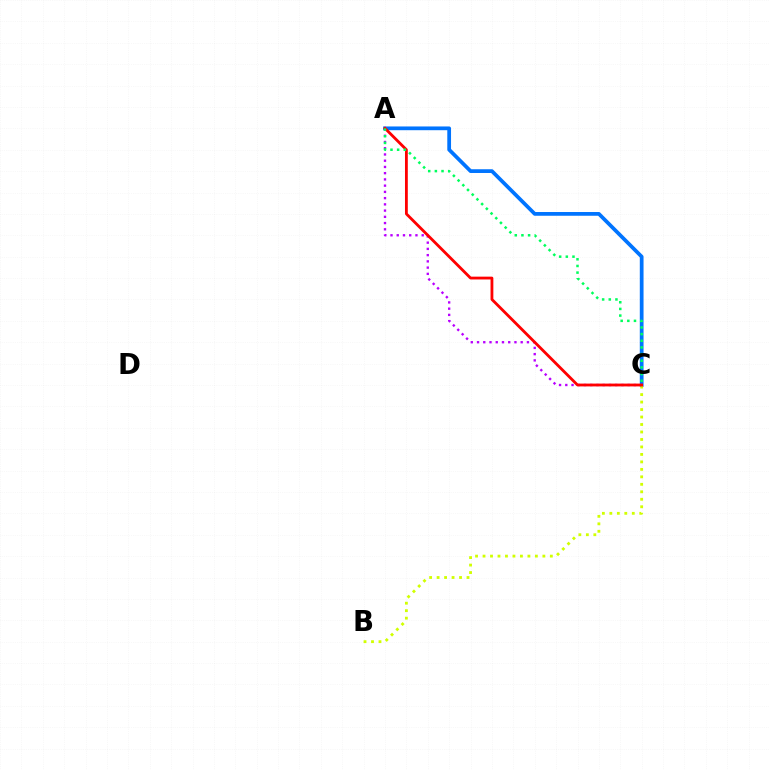{('A', 'C'): [{'color': '#0074ff', 'line_style': 'solid', 'thickness': 2.7}, {'color': '#b900ff', 'line_style': 'dotted', 'thickness': 1.69}, {'color': '#ff0000', 'line_style': 'solid', 'thickness': 2.03}, {'color': '#00ff5c', 'line_style': 'dotted', 'thickness': 1.81}], ('B', 'C'): [{'color': '#d1ff00', 'line_style': 'dotted', 'thickness': 2.03}]}